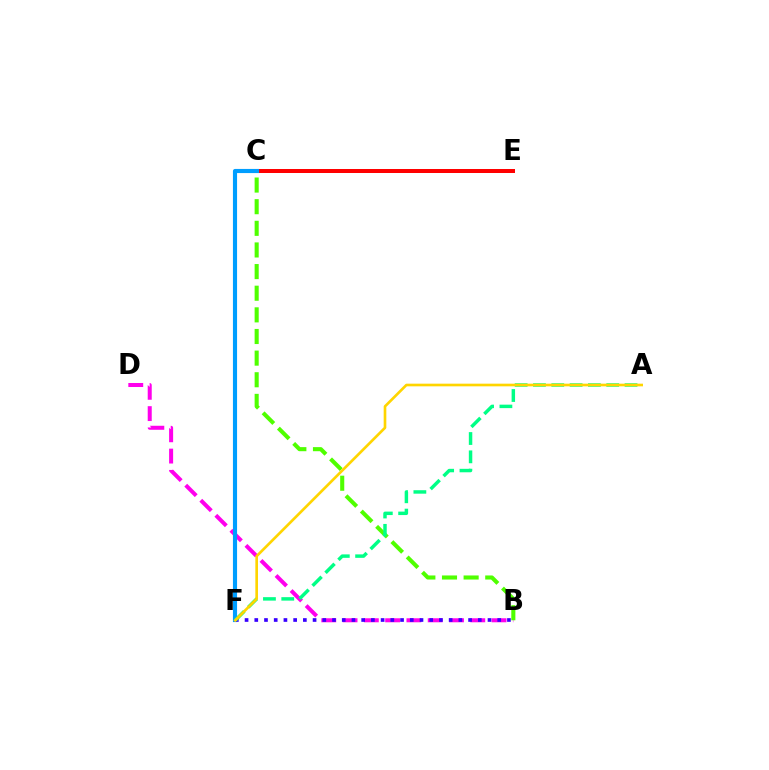{('B', 'D'): [{'color': '#ff00ed', 'line_style': 'dashed', 'thickness': 2.89}], ('C', 'E'): [{'color': '#ff0000', 'line_style': 'solid', 'thickness': 2.87}], ('B', 'C'): [{'color': '#4fff00', 'line_style': 'dashed', 'thickness': 2.94}], ('C', 'F'): [{'color': '#009eff', 'line_style': 'solid', 'thickness': 2.98}], ('B', 'F'): [{'color': '#3700ff', 'line_style': 'dotted', 'thickness': 2.64}], ('A', 'F'): [{'color': '#00ff86', 'line_style': 'dashed', 'thickness': 2.49}, {'color': '#ffd500', 'line_style': 'solid', 'thickness': 1.91}]}